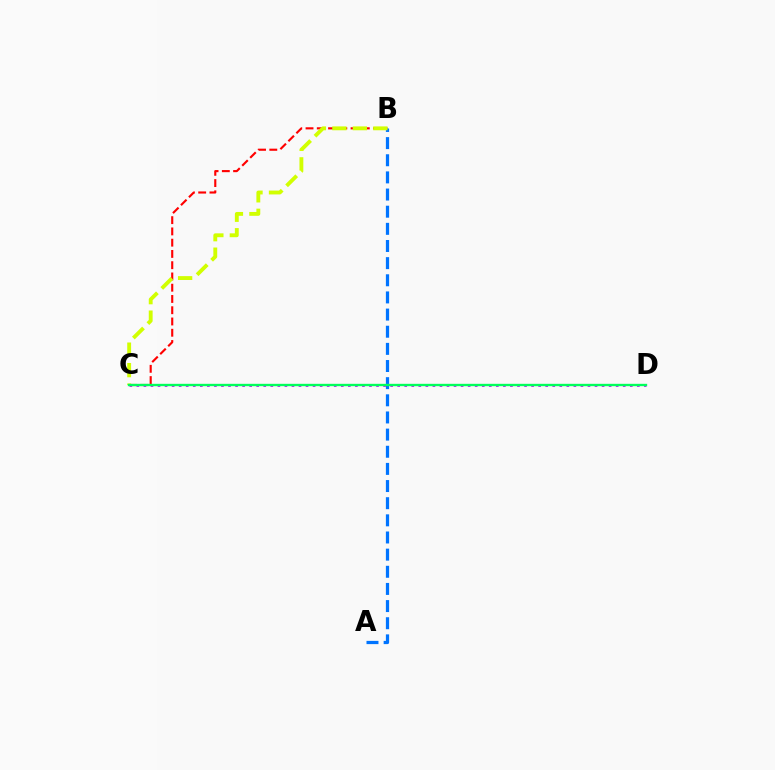{('B', 'C'): [{'color': '#ff0000', 'line_style': 'dashed', 'thickness': 1.53}, {'color': '#d1ff00', 'line_style': 'dashed', 'thickness': 2.78}], ('A', 'B'): [{'color': '#0074ff', 'line_style': 'dashed', 'thickness': 2.33}], ('C', 'D'): [{'color': '#b900ff', 'line_style': 'dotted', 'thickness': 1.92}, {'color': '#00ff5c', 'line_style': 'solid', 'thickness': 1.7}]}